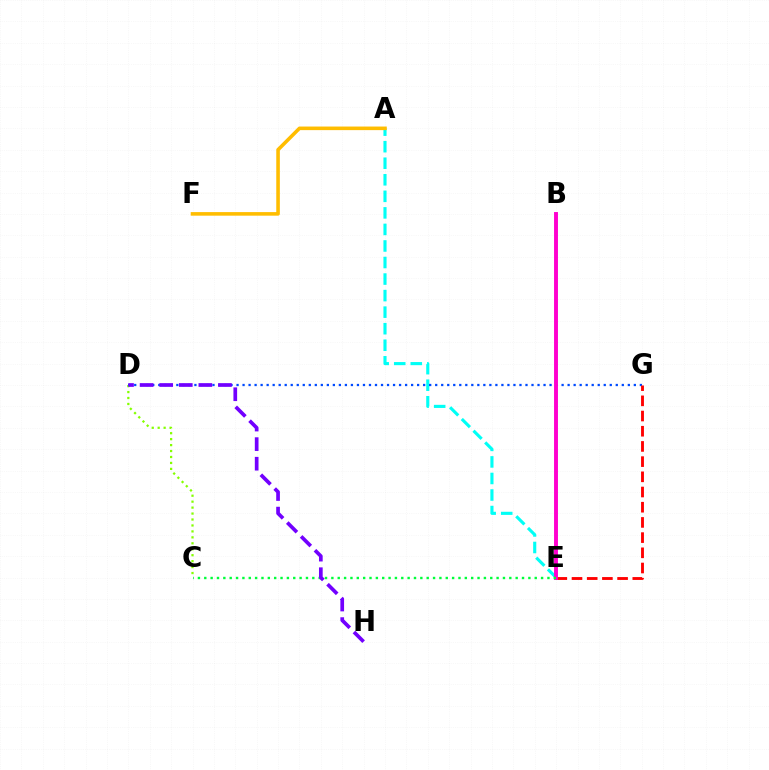{('C', 'D'): [{'color': '#84ff00', 'line_style': 'dotted', 'thickness': 1.62}], ('A', 'E'): [{'color': '#00fff6', 'line_style': 'dashed', 'thickness': 2.25}], ('D', 'G'): [{'color': '#004bff', 'line_style': 'dotted', 'thickness': 1.64}], ('E', 'G'): [{'color': '#ff0000', 'line_style': 'dashed', 'thickness': 2.06}], ('B', 'E'): [{'color': '#ff00cf', 'line_style': 'solid', 'thickness': 2.82}], ('C', 'E'): [{'color': '#00ff39', 'line_style': 'dotted', 'thickness': 1.73}], ('A', 'F'): [{'color': '#ffbd00', 'line_style': 'solid', 'thickness': 2.58}], ('D', 'H'): [{'color': '#7200ff', 'line_style': 'dashed', 'thickness': 2.66}]}